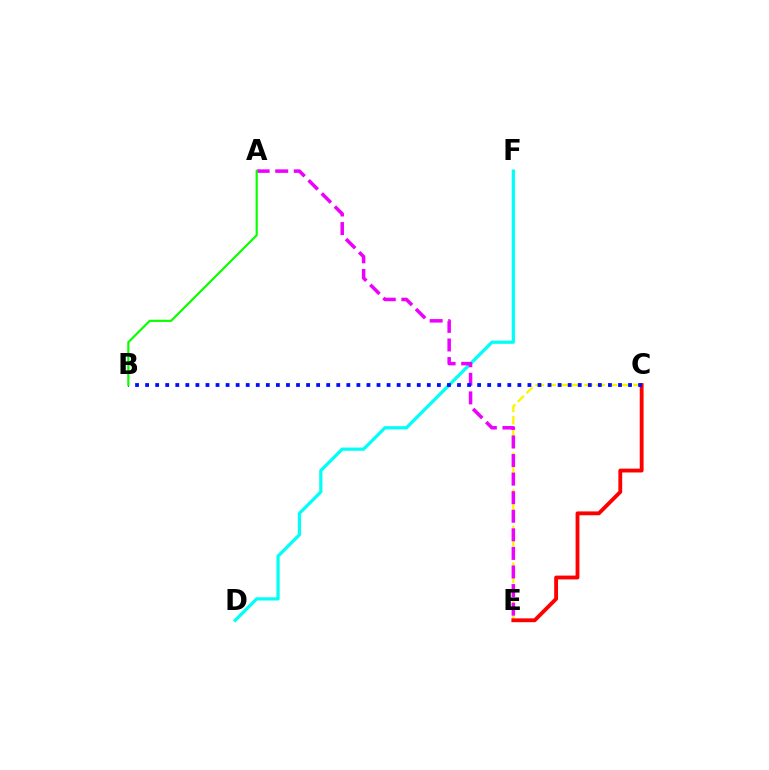{('D', 'F'): [{'color': '#00fff6', 'line_style': 'solid', 'thickness': 2.32}], ('C', 'E'): [{'color': '#fcf500', 'line_style': 'dashed', 'thickness': 1.66}, {'color': '#ff0000', 'line_style': 'solid', 'thickness': 2.76}], ('A', 'E'): [{'color': '#ee00ff', 'line_style': 'dashed', 'thickness': 2.52}], ('B', 'C'): [{'color': '#0010ff', 'line_style': 'dotted', 'thickness': 2.73}], ('A', 'B'): [{'color': '#08ff00', 'line_style': 'solid', 'thickness': 1.56}]}